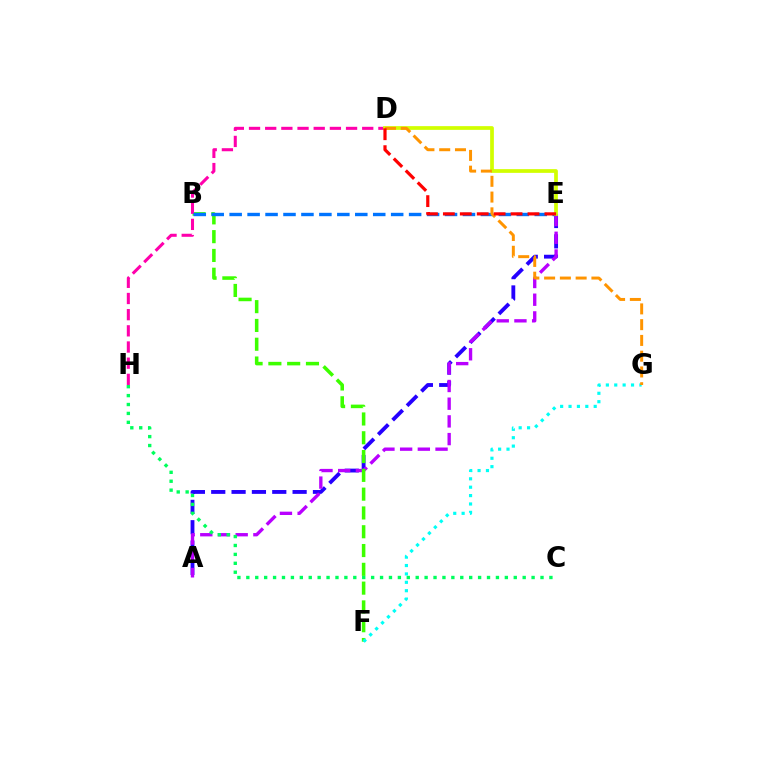{('A', 'E'): [{'color': '#2500ff', 'line_style': 'dashed', 'thickness': 2.76}, {'color': '#b900ff', 'line_style': 'dashed', 'thickness': 2.4}], ('B', 'F'): [{'color': '#3dff00', 'line_style': 'dashed', 'thickness': 2.55}], ('D', 'H'): [{'color': '#ff00ac', 'line_style': 'dashed', 'thickness': 2.2}], ('B', 'E'): [{'color': '#0074ff', 'line_style': 'dashed', 'thickness': 2.44}], ('D', 'E'): [{'color': '#d1ff00', 'line_style': 'solid', 'thickness': 2.68}, {'color': '#ff0000', 'line_style': 'dashed', 'thickness': 2.3}], ('F', 'G'): [{'color': '#00fff6', 'line_style': 'dotted', 'thickness': 2.28}], ('D', 'G'): [{'color': '#ff9400', 'line_style': 'dashed', 'thickness': 2.14}], ('C', 'H'): [{'color': '#00ff5c', 'line_style': 'dotted', 'thickness': 2.42}]}